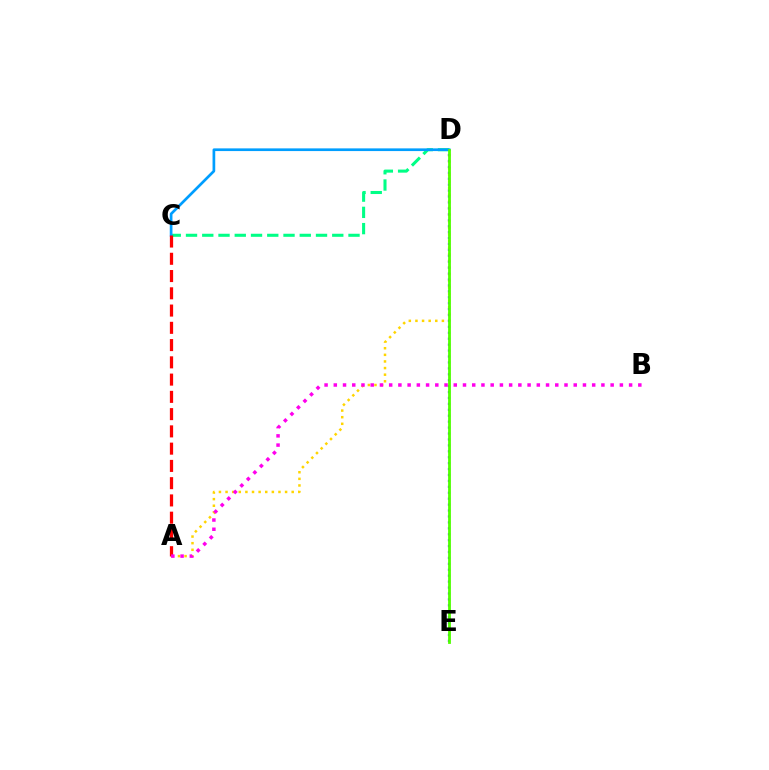{('C', 'D'): [{'color': '#00ff86', 'line_style': 'dashed', 'thickness': 2.21}, {'color': '#009eff', 'line_style': 'solid', 'thickness': 1.94}], ('A', 'D'): [{'color': '#ffd500', 'line_style': 'dotted', 'thickness': 1.8}], ('D', 'E'): [{'color': '#3700ff', 'line_style': 'dotted', 'thickness': 1.61}, {'color': '#4fff00', 'line_style': 'solid', 'thickness': 2.02}], ('A', 'C'): [{'color': '#ff0000', 'line_style': 'dashed', 'thickness': 2.34}], ('A', 'B'): [{'color': '#ff00ed', 'line_style': 'dotted', 'thickness': 2.51}]}